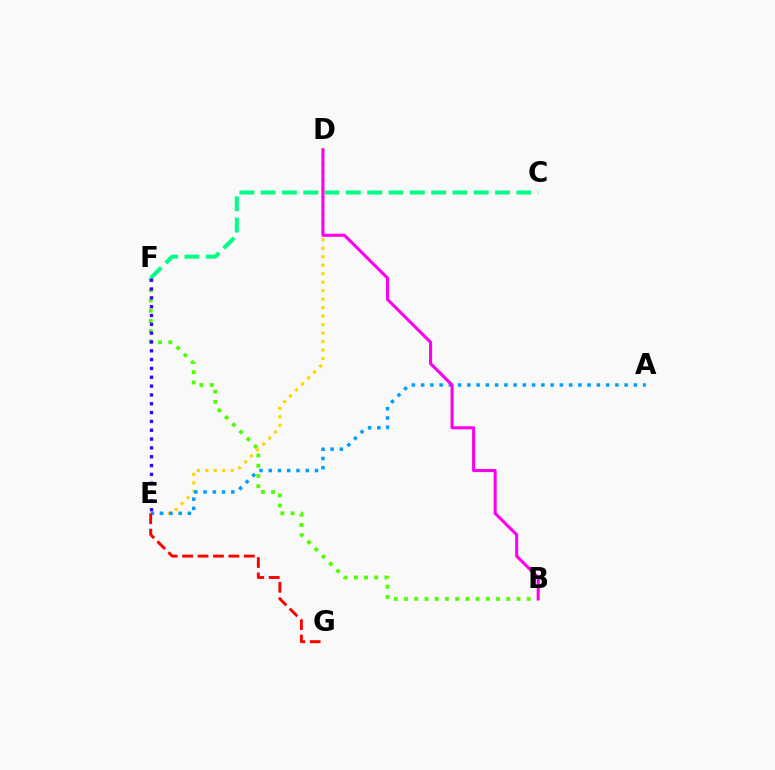{('D', 'E'): [{'color': '#ffd500', 'line_style': 'dotted', 'thickness': 2.3}], ('A', 'E'): [{'color': '#009eff', 'line_style': 'dotted', 'thickness': 2.51}], ('E', 'G'): [{'color': '#ff0000', 'line_style': 'dashed', 'thickness': 2.1}], ('B', 'F'): [{'color': '#4fff00', 'line_style': 'dotted', 'thickness': 2.78}], ('C', 'F'): [{'color': '#00ff86', 'line_style': 'dashed', 'thickness': 2.89}], ('B', 'D'): [{'color': '#ff00ed', 'line_style': 'solid', 'thickness': 2.21}], ('E', 'F'): [{'color': '#3700ff', 'line_style': 'dotted', 'thickness': 2.4}]}